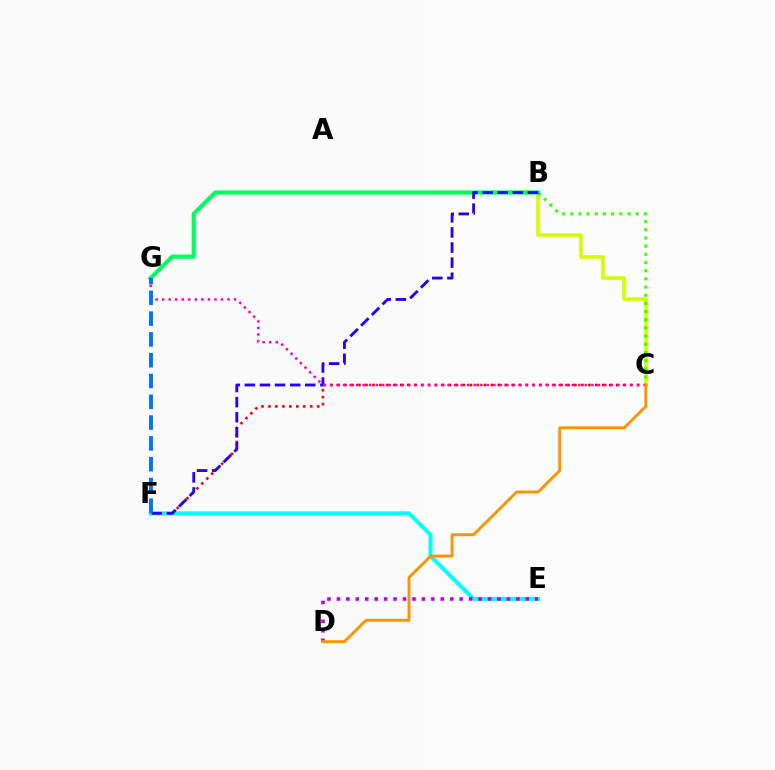{('C', 'F'): [{'color': '#ff0000', 'line_style': 'dotted', 'thickness': 1.89}], ('E', 'F'): [{'color': '#00fff6', 'line_style': 'solid', 'thickness': 2.86}], ('B', 'C'): [{'color': '#d1ff00', 'line_style': 'solid', 'thickness': 2.62}, {'color': '#3dff00', 'line_style': 'dotted', 'thickness': 2.22}], ('B', 'G'): [{'color': '#00ff5c', 'line_style': 'solid', 'thickness': 2.99}], ('D', 'E'): [{'color': '#b900ff', 'line_style': 'dotted', 'thickness': 2.57}], ('B', 'F'): [{'color': '#2500ff', 'line_style': 'dashed', 'thickness': 2.05}], ('C', 'G'): [{'color': '#ff00ac', 'line_style': 'dotted', 'thickness': 1.78}], ('C', 'D'): [{'color': '#ff9400', 'line_style': 'solid', 'thickness': 2.11}], ('F', 'G'): [{'color': '#0074ff', 'line_style': 'dashed', 'thickness': 2.82}]}